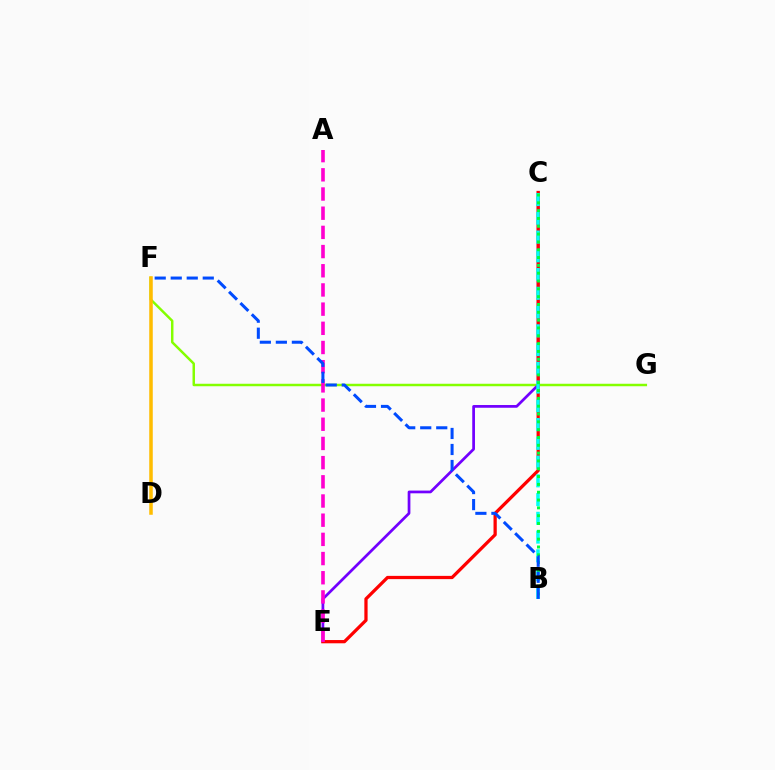{('F', 'G'): [{'color': '#84ff00', 'line_style': 'solid', 'thickness': 1.78}], ('C', 'E'): [{'color': '#7200ff', 'line_style': 'solid', 'thickness': 1.96}, {'color': '#ff0000', 'line_style': 'solid', 'thickness': 2.34}], ('A', 'E'): [{'color': '#ff00cf', 'line_style': 'dashed', 'thickness': 2.61}], ('B', 'C'): [{'color': '#00fff6', 'line_style': 'dashed', 'thickness': 2.55}, {'color': '#00ff39', 'line_style': 'dotted', 'thickness': 2.13}], ('B', 'F'): [{'color': '#004bff', 'line_style': 'dashed', 'thickness': 2.18}], ('D', 'F'): [{'color': '#ffbd00', 'line_style': 'solid', 'thickness': 2.54}]}